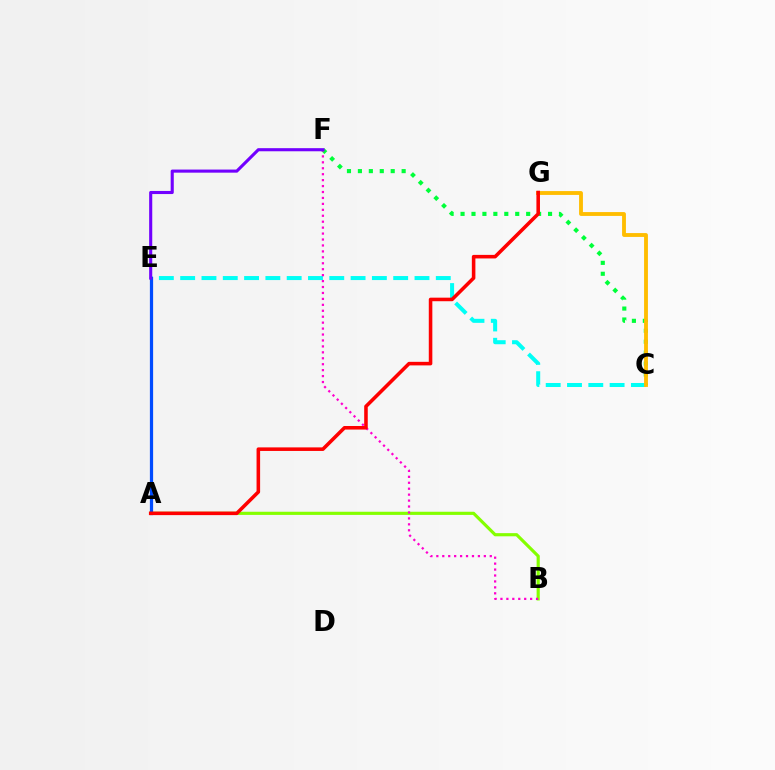{('A', 'B'): [{'color': '#84ff00', 'line_style': 'solid', 'thickness': 2.27}], ('C', 'F'): [{'color': '#00ff39', 'line_style': 'dotted', 'thickness': 2.97}], ('C', 'E'): [{'color': '#00fff6', 'line_style': 'dashed', 'thickness': 2.89}], ('A', 'E'): [{'color': '#004bff', 'line_style': 'solid', 'thickness': 2.32}], ('B', 'F'): [{'color': '#ff00cf', 'line_style': 'dotted', 'thickness': 1.61}], ('C', 'G'): [{'color': '#ffbd00', 'line_style': 'solid', 'thickness': 2.77}], ('E', 'F'): [{'color': '#7200ff', 'line_style': 'solid', 'thickness': 2.23}], ('A', 'G'): [{'color': '#ff0000', 'line_style': 'solid', 'thickness': 2.56}]}